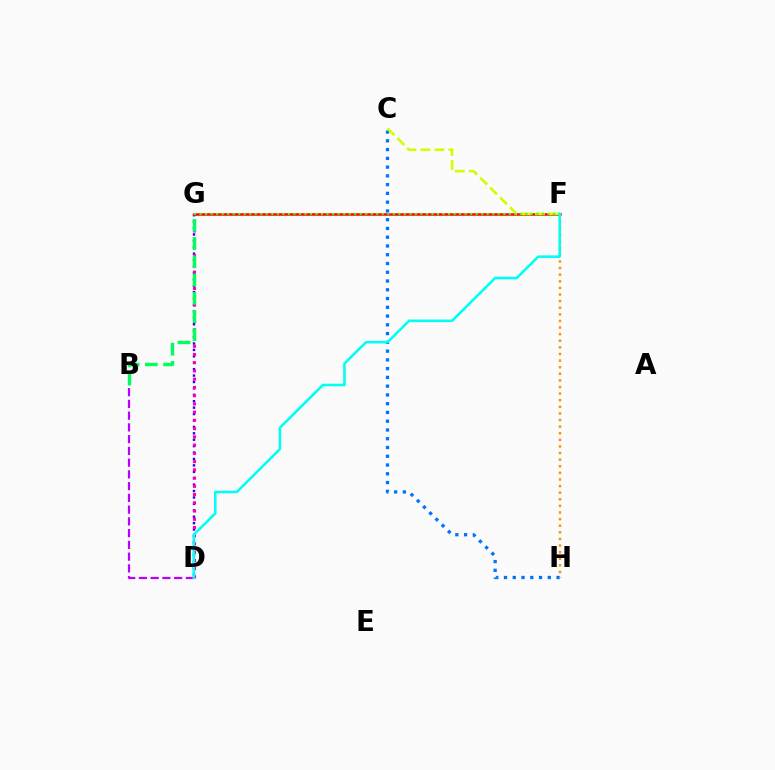{('D', 'G'): [{'color': '#2500ff', 'line_style': 'dotted', 'thickness': 1.74}, {'color': '#ff00ac', 'line_style': 'dotted', 'thickness': 2.24}], ('B', 'D'): [{'color': '#b900ff', 'line_style': 'dashed', 'thickness': 1.6}], ('C', 'H'): [{'color': '#0074ff', 'line_style': 'dotted', 'thickness': 2.38}], ('F', 'G'): [{'color': '#ff0000', 'line_style': 'solid', 'thickness': 1.8}, {'color': '#3dff00', 'line_style': 'dotted', 'thickness': 1.5}], ('C', 'F'): [{'color': '#d1ff00', 'line_style': 'dashed', 'thickness': 1.9}], ('B', 'G'): [{'color': '#00ff5c', 'line_style': 'dashed', 'thickness': 2.48}], ('F', 'H'): [{'color': '#ff9400', 'line_style': 'dotted', 'thickness': 1.79}], ('D', 'F'): [{'color': '#00fff6', 'line_style': 'solid', 'thickness': 1.85}]}